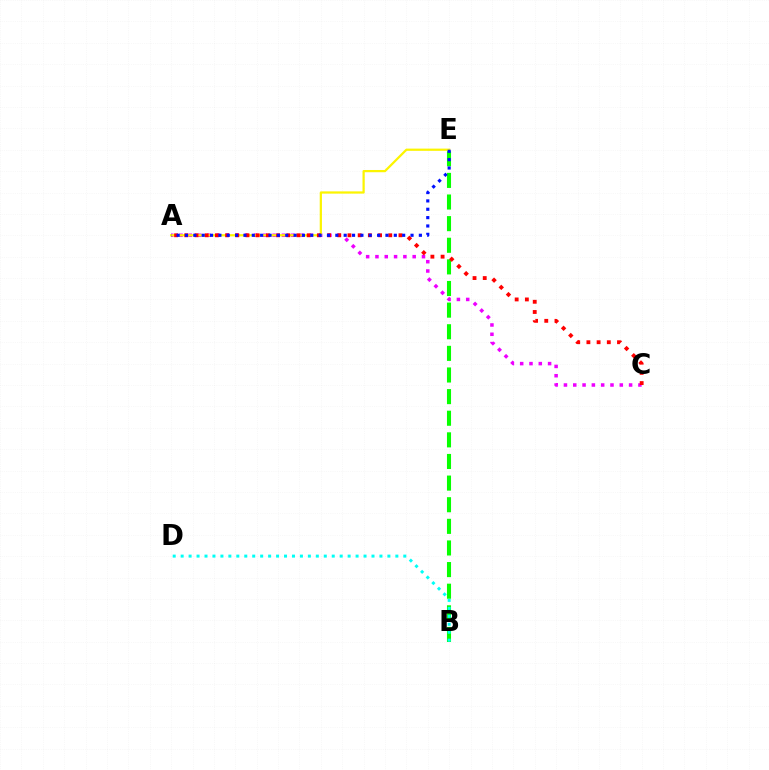{('B', 'E'): [{'color': '#08ff00', 'line_style': 'dashed', 'thickness': 2.94}], ('A', 'C'): [{'color': '#ee00ff', 'line_style': 'dotted', 'thickness': 2.53}, {'color': '#ff0000', 'line_style': 'dotted', 'thickness': 2.77}], ('B', 'D'): [{'color': '#00fff6', 'line_style': 'dotted', 'thickness': 2.16}], ('A', 'E'): [{'color': '#fcf500', 'line_style': 'solid', 'thickness': 1.61}, {'color': '#0010ff', 'line_style': 'dotted', 'thickness': 2.27}]}